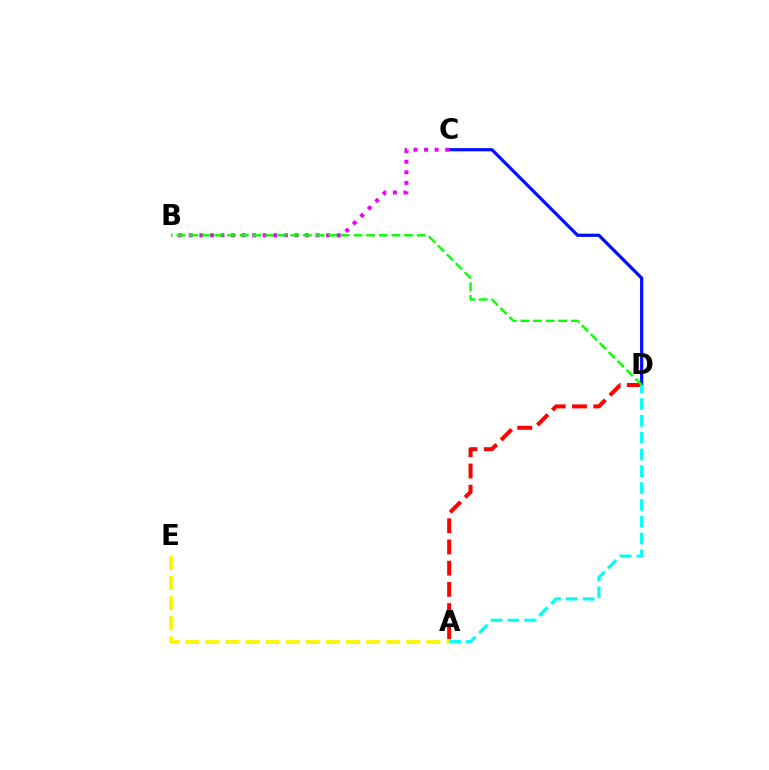{('C', 'D'): [{'color': '#0010ff', 'line_style': 'solid', 'thickness': 2.31}], ('A', 'E'): [{'color': '#fcf500', 'line_style': 'dashed', 'thickness': 2.73}], ('B', 'C'): [{'color': '#ee00ff', 'line_style': 'dotted', 'thickness': 2.87}], ('A', 'D'): [{'color': '#ff0000', 'line_style': 'dashed', 'thickness': 2.88}, {'color': '#00fff6', 'line_style': 'dashed', 'thickness': 2.28}], ('B', 'D'): [{'color': '#08ff00', 'line_style': 'dashed', 'thickness': 1.72}]}